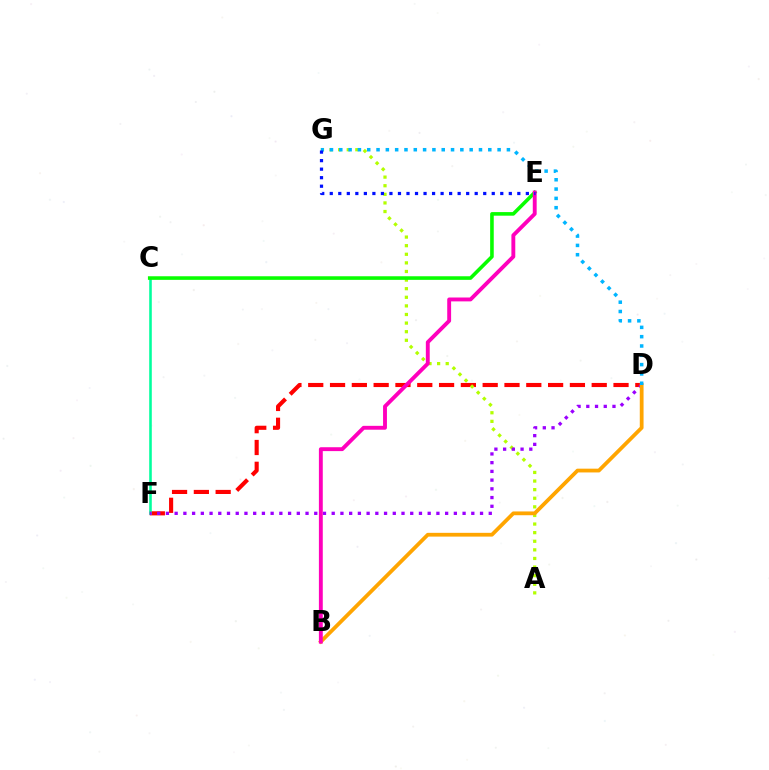{('D', 'F'): [{'color': '#ff0000', 'line_style': 'dashed', 'thickness': 2.96}, {'color': '#9b00ff', 'line_style': 'dotted', 'thickness': 2.37}], ('C', 'F'): [{'color': '#00ff9d', 'line_style': 'solid', 'thickness': 1.86}], ('A', 'G'): [{'color': '#b3ff00', 'line_style': 'dotted', 'thickness': 2.34}], ('C', 'E'): [{'color': '#08ff00', 'line_style': 'solid', 'thickness': 2.59}], ('B', 'D'): [{'color': '#ffa500', 'line_style': 'solid', 'thickness': 2.72}], ('D', 'G'): [{'color': '#00b5ff', 'line_style': 'dotted', 'thickness': 2.53}], ('B', 'E'): [{'color': '#ff00bd', 'line_style': 'solid', 'thickness': 2.79}], ('E', 'G'): [{'color': '#0010ff', 'line_style': 'dotted', 'thickness': 2.32}]}